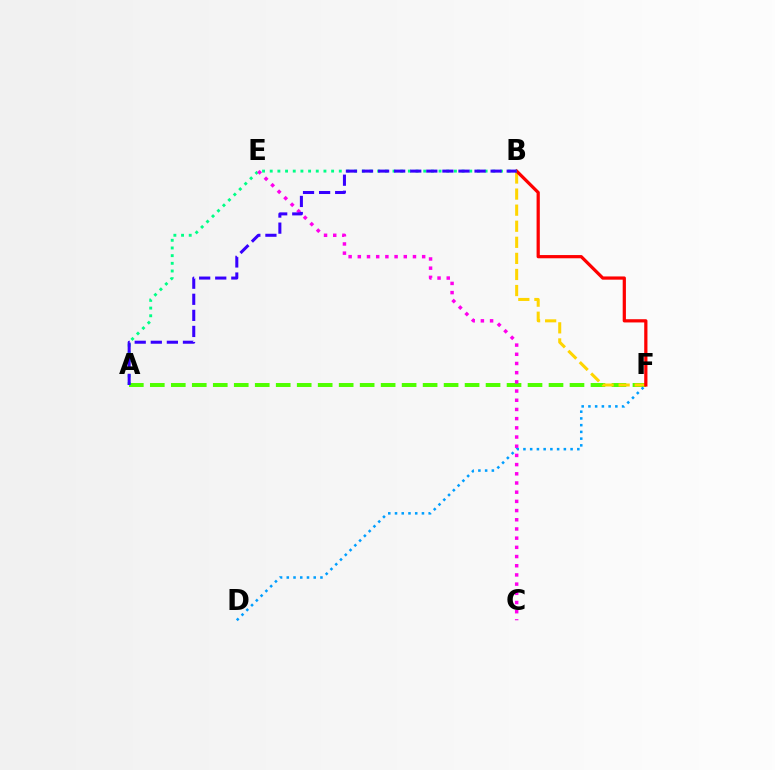{('A', 'F'): [{'color': '#4fff00', 'line_style': 'dashed', 'thickness': 2.85}], ('B', 'F'): [{'color': '#ffd500', 'line_style': 'dashed', 'thickness': 2.18}, {'color': '#ff0000', 'line_style': 'solid', 'thickness': 2.32}], ('A', 'B'): [{'color': '#00ff86', 'line_style': 'dotted', 'thickness': 2.09}, {'color': '#3700ff', 'line_style': 'dashed', 'thickness': 2.18}], ('C', 'E'): [{'color': '#ff00ed', 'line_style': 'dotted', 'thickness': 2.5}], ('D', 'F'): [{'color': '#009eff', 'line_style': 'dotted', 'thickness': 1.83}]}